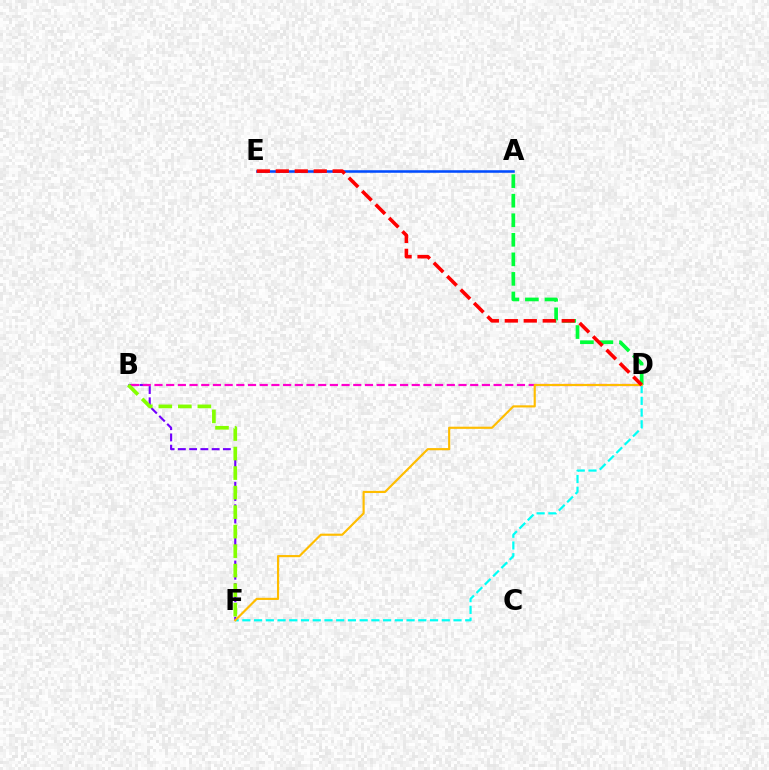{('D', 'F'): [{'color': '#00fff6', 'line_style': 'dashed', 'thickness': 1.59}, {'color': '#ffbd00', 'line_style': 'solid', 'thickness': 1.55}], ('B', 'F'): [{'color': '#7200ff', 'line_style': 'dashed', 'thickness': 1.53}, {'color': '#84ff00', 'line_style': 'dashed', 'thickness': 2.65}], ('B', 'D'): [{'color': '#ff00cf', 'line_style': 'dashed', 'thickness': 1.59}], ('A', 'D'): [{'color': '#00ff39', 'line_style': 'dashed', 'thickness': 2.66}], ('A', 'E'): [{'color': '#004bff', 'line_style': 'solid', 'thickness': 1.83}], ('D', 'E'): [{'color': '#ff0000', 'line_style': 'dashed', 'thickness': 2.58}]}